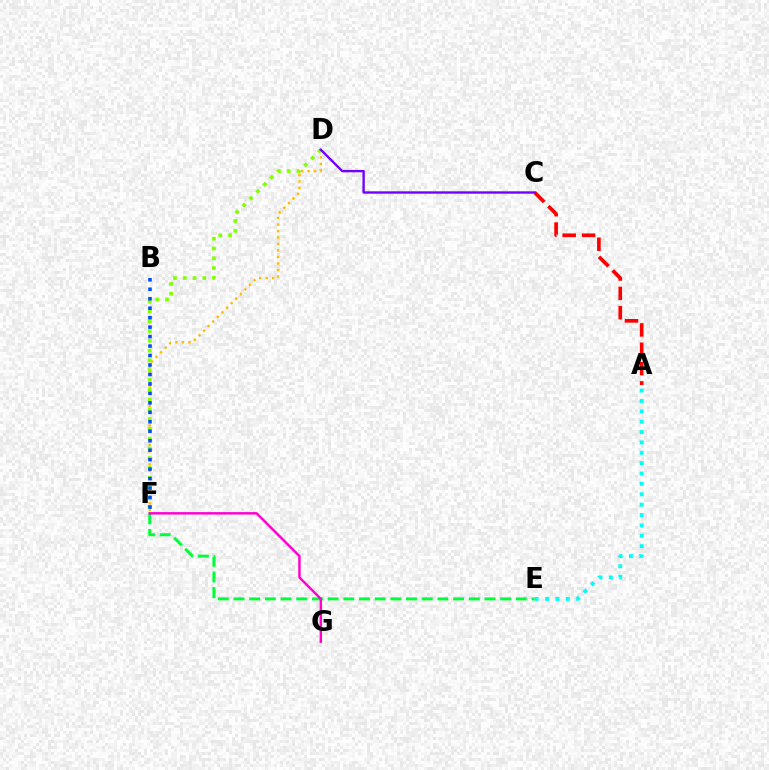{('D', 'F'): [{'color': '#ffbd00', 'line_style': 'dotted', 'thickness': 1.76}, {'color': '#84ff00', 'line_style': 'dotted', 'thickness': 2.66}], ('A', 'C'): [{'color': '#ff0000', 'line_style': 'dashed', 'thickness': 2.63}], ('E', 'F'): [{'color': '#00ff39', 'line_style': 'dashed', 'thickness': 2.13}], ('C', 'D'): [{'color': '#7200ff', 'line_style': 'solid', 'thickness': 1.71}], ('B', 'F'): [{'color': '#004bff', 'line_style': 'dotted', 'thickness': 2.57}], ('F', 'G'): [{'color': '#ff00cf', 'line_style': 'solid', 'thickness': 1.76}], ('A', 'E'): [{'color': '#00fff6', 'line_style': 'dotted', 'thickness': 2.82}]}